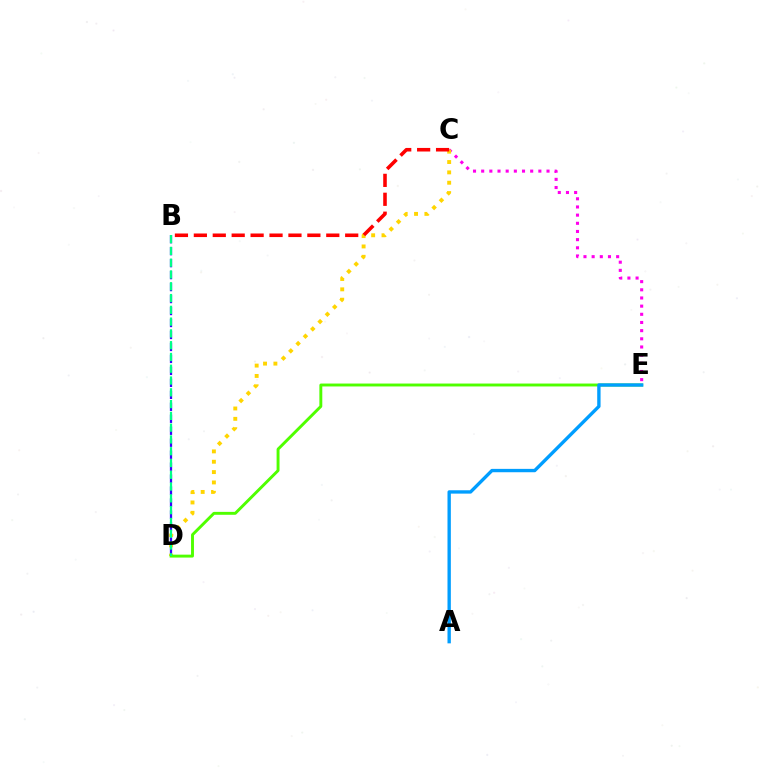{('B', 'D'): [{'color': '#3700ff', 'line_style': 'dashed', 'thickness': 1.63}, {'color': '#00ff86', 'line_style': 'dashed', 'thickness': 1.6}], ('C', 'E'): [{'color': '#ff00ed', 'line_style': 'dotted', 'thickness': 2.22}], ('C', 'D'): [{'color': '#ffd500', 'line_style': 'dotted', 'thickness': 2.81}], ('D', 'E'): [{'color': '#4fff00', 'line_style': 'solid', 'thickness': 2.1}], ('B', 'C'): [{'color': '#ff0000', 'line_style': 'dashed', 'thickness': 2.57}], ('A', 'E'): [{'color': '#009eff', 'line_style': 'solid', 'thickness': 2.42}]}